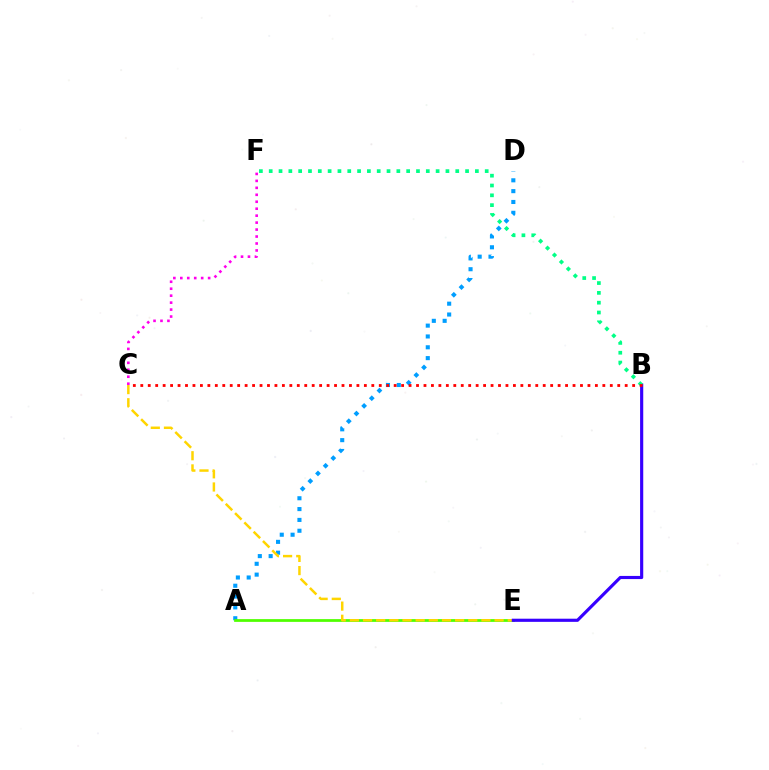{('A', 'D'): [{'color': '#009eff', 'line_style': 'dotted', 'thickness': 2.94}], ('A', 'E'): [{'color': '#4fff00', 'line_style': 'solid', 'thickness': 1.99}], ('C', 'F'): [{'color': '#ff00ed', 'line_style': 'dotted', 'thickness': 1.89}], ('C', 'E'): [{'color': '#ffd500', 'line_style': 'dashed', 'thickness': 1.79}], ('B', 'E'): [{'color': '#3700ff', 'line_style': 'solid', 'thickness': 2.27}], ('B', 'F'): [{'color': '#00ff86', 'line_style': 'dotted', 'thickness': 2.67}], ('B', 'C'): [{'color': '#ff0000', 'line_style': 'dotted', 'thickness': 2.02}]}